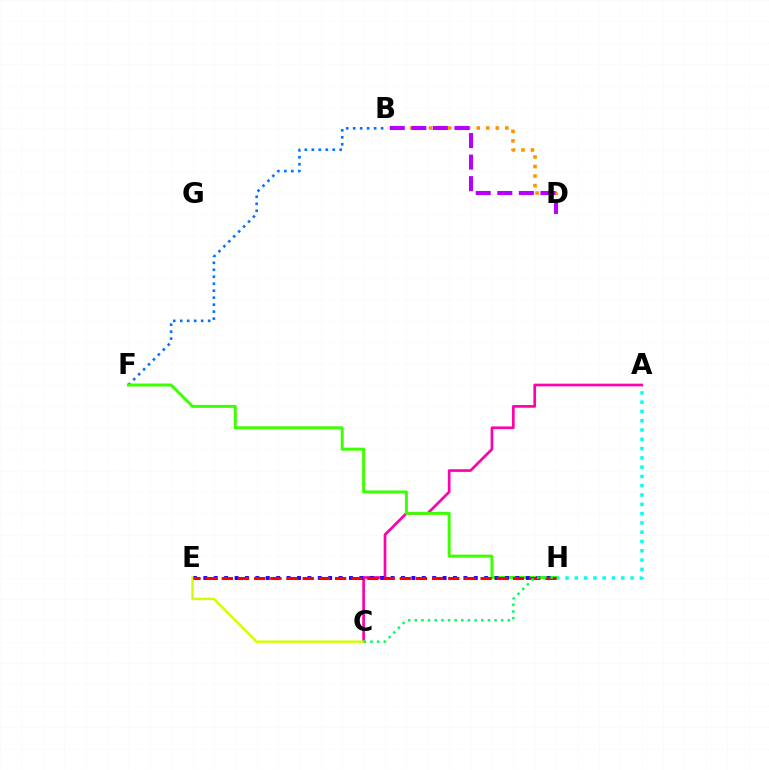{('A', 'H'): [{'color': '#00fff6', 'line_style': 'dotted', 'thickness': 2.52}], ('A', 'C'): [{'color': '#ff00ac', 'line_style': 'solid', 'thickness': 1.93}], ('B', 'F'): [{'color': '#0074ff', 'line_style': 'dotted', 'thickness': 1.9}], ('B', 'D'): [{'color': '#ff9400', 'line_style': 'dotted', 'thickness': 2.59}, {'color': '#b900ff', 'line_style': 'dashed', 'thickness': 2.93}], ('F', 'H'): [{'color': '#3dff00', 'line_style': 'solid', 'thickness': 2.13}], ('E', 'H'): [{'color': '#2500ff', 'line_style': 'dotted', 'thickness': 2.83}, {'color': '#ff0000', 'line_style': 'dashed', 'thickness': 2.2}], ('C', 'E'): [{'color': '#d1ff00', 'line_style': 'solid', 'thickness': 1.74}], ('C', 'H'): [{'color': '#00ff5c', 'line_style': 'dotted', 'thickness': 1.81}]}